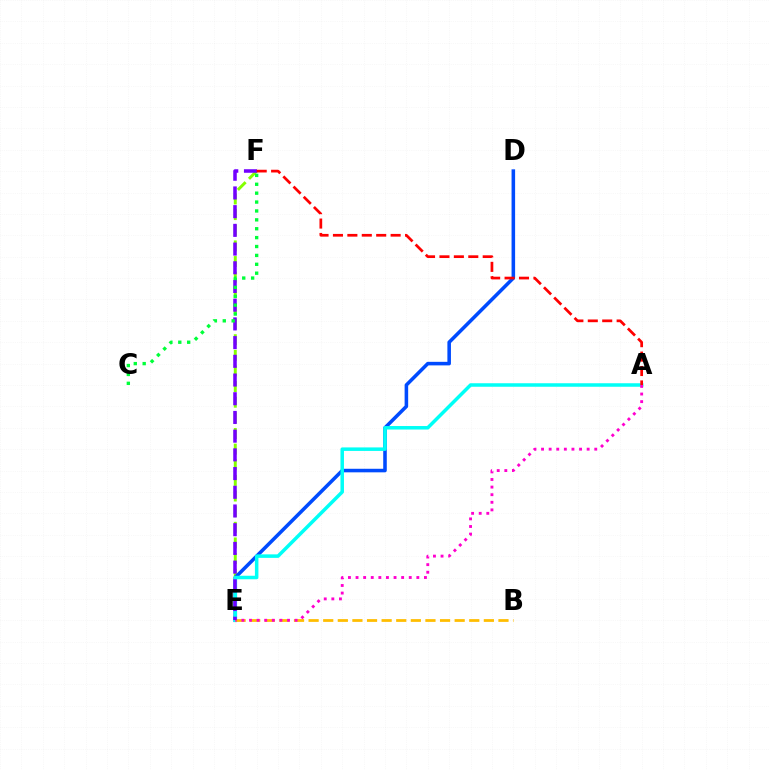{('E', 'F'): [{'color': '#84ff00', 'line_style': 'dashed', 'thickness': 2.12}, {'color': '#7200ff', 'line_style': 'dashed', 'thickness': 2.54}], ('D', 'E'): [{'color': '#004bff', 'line_style': 'solid', 'thickness': 2.56}], ('A', 'E'): [{'color': '#00fff6', 'line_style': 'solid', 'thickness': 2.53}, {'color': '#ff00cf', 'line_style': 'dotted', 'thickness': 2.06}], ('B', 'E'): [{'color': '#ffbd00', 'line_style': 'dashed', 'thickness': 1.98}], ('C', 'F'): [{'color': '#00ff39', 'line_style': 'dotted', 'thickness': 2.42}], ('A', 'F'): [{'color': '#ff0000', 'line_style': 'dashed', 'thickness': 1.96}]}